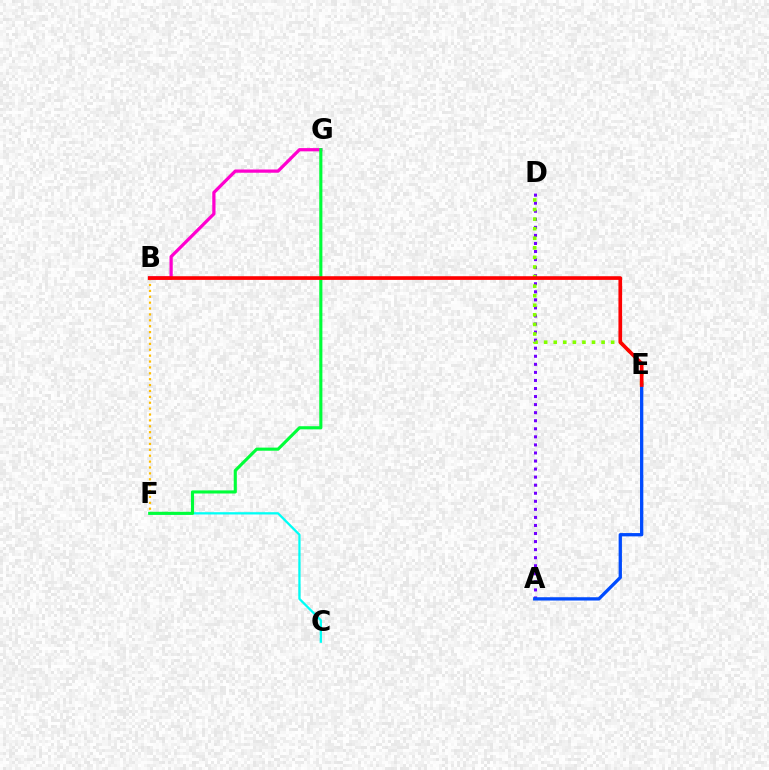{('B', 'G'): [{'color': '#ff00cf', 'line_style': 'solid', 'thickness': 2.33}], ('A', 'D'): [{'color': '#7200ff', 'line_style': 'dotted', 'thickness': 2.19}], ('D', 'E'): [{'color': '#84ff00', 'line_style': 'dotted', 'thickness': 2.6}], ('C', 'F'): [{'color': '#00fff6', 'line_style': 'solid', 'thickness': 1.64}], ('A', 'E'): [{'color': '#004bff', 'line_style': 'solid', 'thickness': 2.38}], ('B', 'F'): [{'color': '#ffbd00', 'line_style': 'dotted', 'thickness': 1.6}], ('F', 'G'): [{'color': '#00ff39', 'line_style': 'solid', 'thickness': 2.24}], ('B', 'E'): [{'color': '#ff0000', 'line_style': 'solid', 'thickness': 2.65}]}